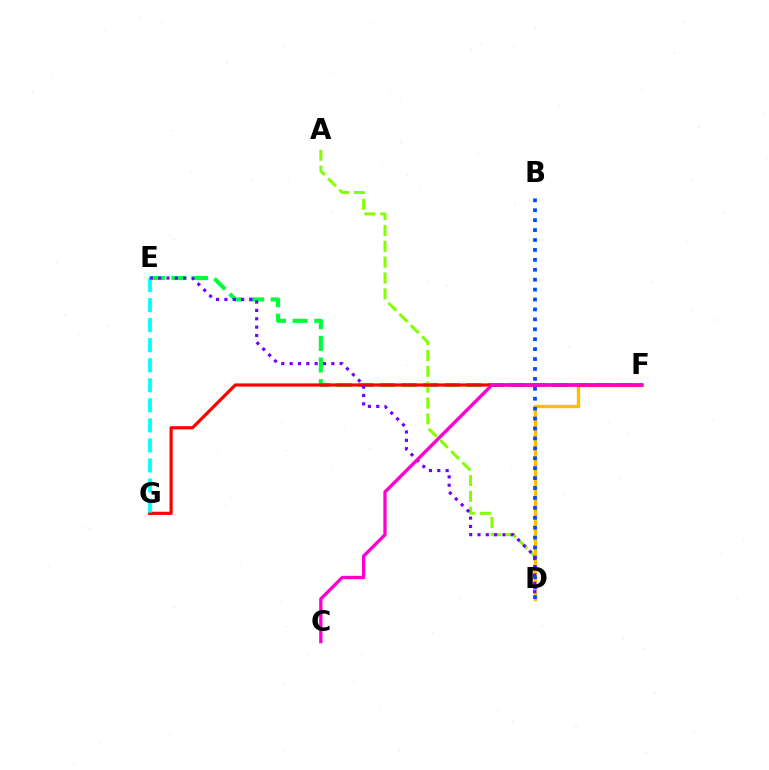{('E', 'F'): [{'color': '#00ff39', 'line_style': 'dashed', 'thickness': 2.94}], ('A', 'D'): [{'color': '#84ff00', 'line_style': 'dashed', 'thickness': 2.15}], ('D', 'F'): [{'color': '#ffbd00', 'line_style': 'solid', 'thickness': 2.41}], ('B', 'D'): [{'color': '#004bff', 'line_style': 'dotted', 'thickness': 2.7}], ('F', 'G'): [{'color': '#ff0000', 'line_style': 'solid', 'thickness': 2.3}], ('E', 'G'): [{'color': '#00fff6', 'line_style': 'dashed', 'thickness': 2.72}], ('D', 'E'): [{'color': '#7200ff', 'line_style': 'dotted', 'thickness': 2.27}], ('C', 'F'): [{'color': '#ff00cf', 'line_style': 'solid', 'thickness': 2.39}]}